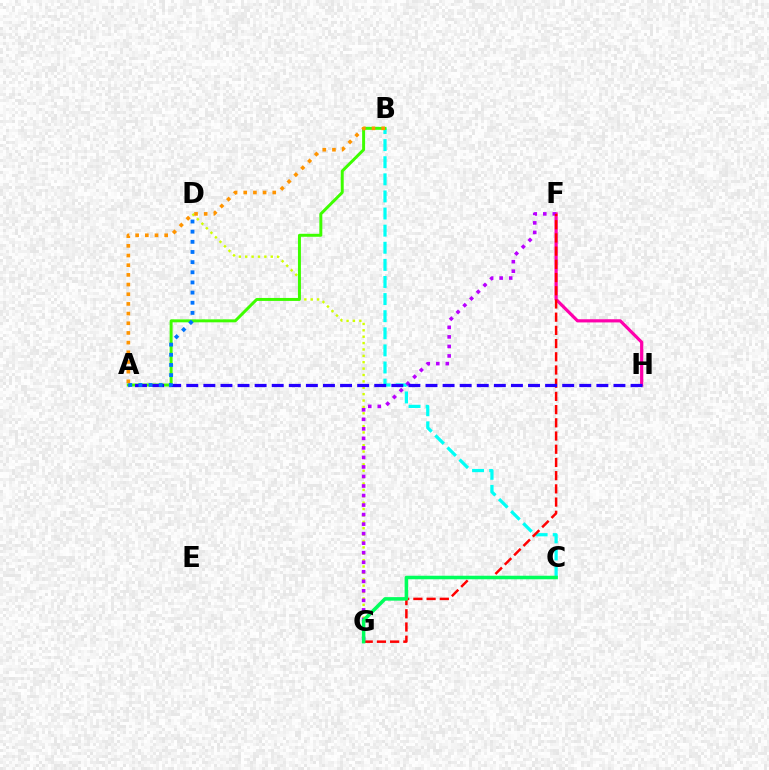{('F', 'H'): [{'color': '#ff00ac', 'line_style': 'solid', 'thickness': 2.3}], ('D', 'G'): [{'color': '#d1ff00', 'line_style': 'dotted', 'thickness': 1.73}], ('B', 'C'): [{'color': '#00fff6', 'line_style': 'dashed', 'thickness': 2.32}], ('F', 'G'): [{'color': '#b900ff', 'line_style': 'dotted', 'thickness': 2.59}, {'color': '#ff0000', 'line_style': 'dashed', 'thickness': 1.79}], ('A', 'B'): [{'color': '#3dff00', 'line_style': 'solid', 'thickness': 2.14}, {'color': '#ff9400', 'line_style': 'dotted', 'thickness': 2.63}], ('A', 'H'): [{'color': '#2500ff', 'line_style': 'dashed', 'thickness': 2.32}], ('A', 'D'): [{'color': '#0074ff', 'line_style': 'dotted', 'thickness': 2.76}], ('C', 'G'): [{'color': '#00ff5c', 'line_style': 'solid', 'thickness': 2.54}]}